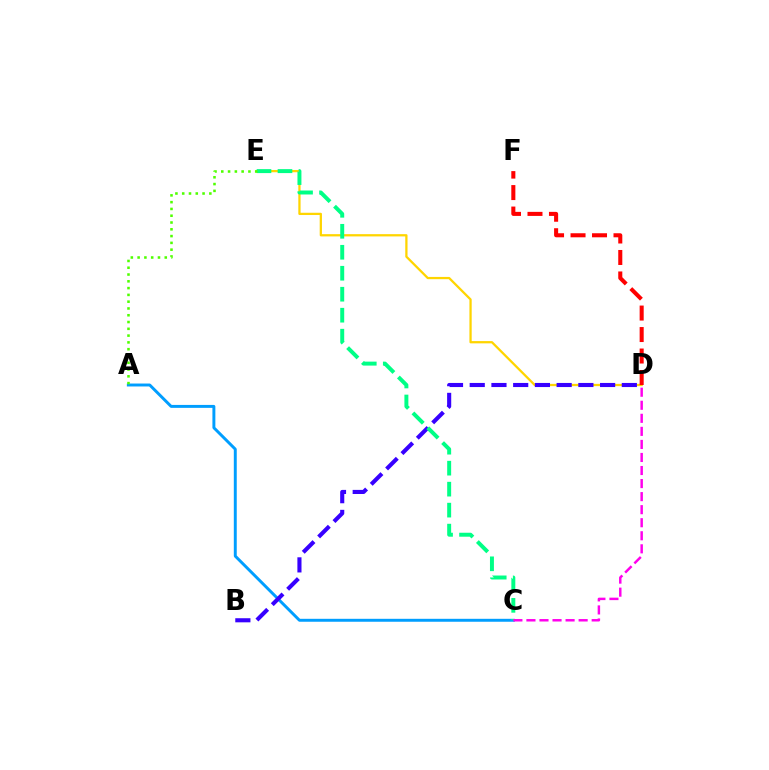{('D', 'E'): [{'color': '#ffd500', 'line_style': 'solid', 'thickness': 1.63}], ('A', 'C'): [{'color': '#009eff', 'line_style': 'solid', 'thickness': 2.12}], ('B', 'D'): [{'color': '#3700ff', 'line_style': 'dashed', 'thickness': 2.95}], ('D', 'F'): [{'color': '#ff0000', 'line_style': 'dashed', 'thickness': 2.92}], ('C', 'E'): [{'color': '#00ff86', 'line_style': 'dashed', 'thickness': 2.85}], ('A', 'E'): [{'color': '#4fff00', 'line_style': 'dotted', 'thickness': 1.84}], ('C', 'D'): [{'color': '#ff00ed', 'line_style': 'dashed', 'thickness': 1.77}]}